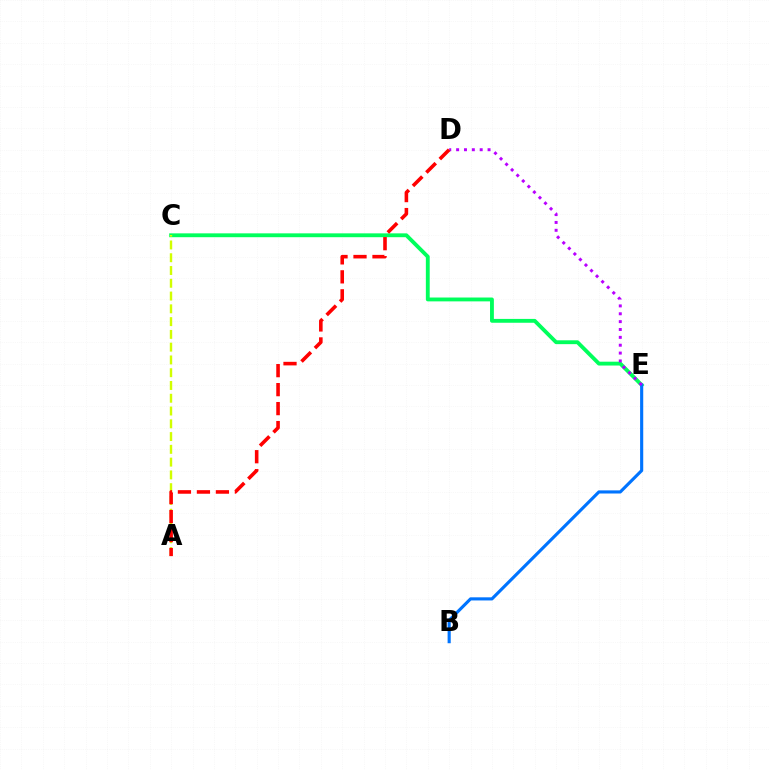{('C', 'E'): [{'color': '#00ff5c', 'line_style': 'solid', 'thickness': 2.77}], ('B', 'E'): [{'color': '#0074ff', 'line_style': 'solid', 'thickness': 2.25}], ('D', 'E'): [{'color': '#b900ff', 'line_style': 'dotted', 'thickness': 2.14}], ('A', 'C'): [{'color': '#d1ff00', 'line_style': 'dashed', 'thickness': 1.74}], ('A', 'D'): [{'color': '#ff0000', 'line_style': 'dashed', 'thickness': 2.58}]}